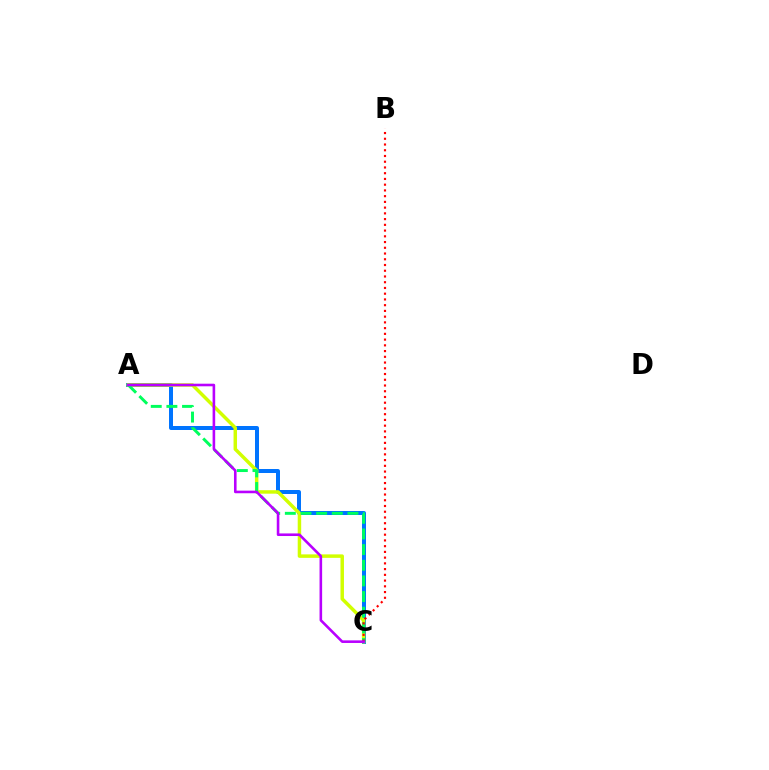{('A', 'C'): [{'color': '#0074ff', 'line_style': 'solid', 'thickness': 2.88}, {'color': '#d1ff00', 'line_style': 'solid', 'thickness': 2.5}, {'color': '#00ff5c', 'line_style': 'dashed', 'thickness': 2.13}, {'color': '#b900ff', 'line_style': 'solid', 'thickness': 1.87}], ('B', 'C'): [{'color': '#ff0000', 'line_style': 'dotted', 'thickness': 1.56}]}